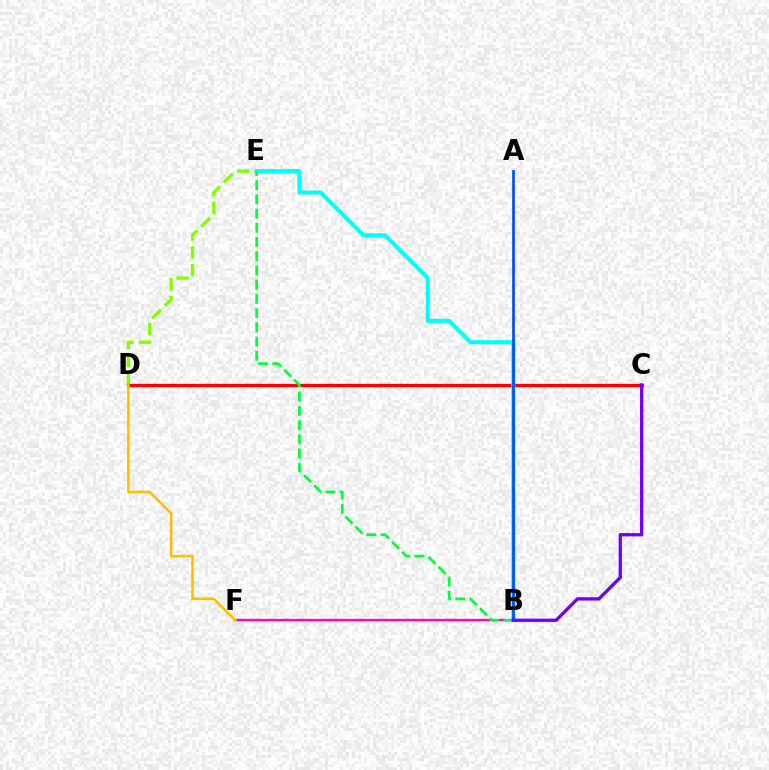{('D', 'E'): [{'color': '#84ff00', 'line_style': 'dashed', 'thickness': 2.42}], ('C', 'D'): [{'color': '#ff0000', 'line_style': 'solid', 'thickness': 2.38}], ('B', 'E'): [{'color': '#00fff6', 'line_style': 'solid', 'thickness': 2.91}, {'color': '#00ff39', 'line_style': 'dashed', 'thickness': 1.93}], ('B', 'F'): [{'color': '#ff00cf', 'line_style': 'solid', 'thickness': 1.64}], ('D', 'F'): [{'color': '#ffbd00', 'line_style': 'solid', 'thickness': 1.8}], ('A', 'B'): [{'color': '#004bff', 'line_style': 'solid', 'thickness': 1.93}], ('B', 'C'): [{'color': '#7200ff', 'line_style': 'solid', 'thickness': 2.38}]}